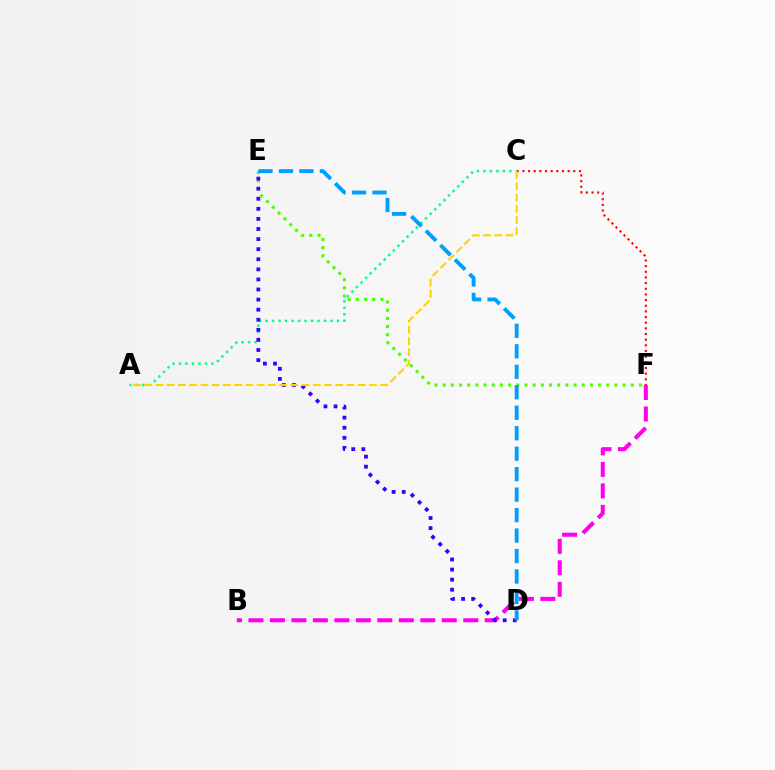{('C', 'F'): [{'color': '#ff0000', 'line_style': 'dotted', 'thickness': 1.54}], ('E', 'F'): [{'color': '#4fff00', 'line_style': 'dotted', 'thickness': 2.22}], ('A', 'C'): [{'color': '#00ff86', 'line_style': 'dotted', 'thickness': 1.76}, {'color': '#ffd500', 'line_style': 'dashed', 'thickness': 1.53}], ('B', 'F'): [{'color': '#ff00ed', 'line_style': 'dashed', 'thickness': 2.92}], ('D', 'E'): [{'color': '#3700ff', 'line_style': 'dotted', 'thickness': 2.74}, {'color': '#009eff', 'line_style': 'dashed', 'thickness': 2.78}]}